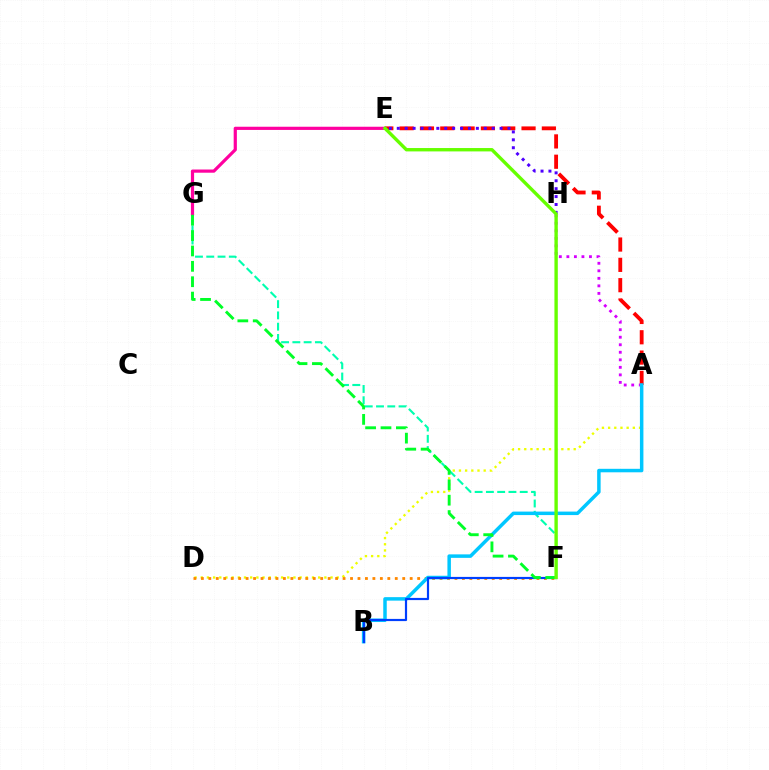{('A', 'D'): [{'color': '#eeff00', 'line_style': 'dotted', 'thickness': 1.68}], ('A', 'E'): [{'color': '#ff0000', 'line_style': 'dashed', 'thickness': 2.76}], ('D', 'F'): [{'color': '#ff8800', 'line_style': 'dotted', 'thickness': 2.03}], ('F', 'G'): [{'color': '#00ffaf', 'line_style': 'dashed', 'thickness': 1.53}, {'color': '#00ff27', 'line_style': 'dashed', 'thickness': 2.09}], ('A', 'H'): [{'color': '#d600ff', 'line_style': 'dotted', 'thickness': 2.05}], ('E', 'H'): [{'color': '#4f00ff', 'line_style': 'dotted', 'thickness': 2.15}], ('A', 'B'): [{'color': '#00c7ff', 'line_style': 'solid', 'thickness': 2.51}], ('B', 'F'): [{'color': '#003fff', 'line_style': 'solid', 'thickness': 1.57}], ('E', 'G'): [{'color': '#ff00a0', 'line_style': 'solid', 'thickness': 2.3}], ('E', 'F'): [{'color': '#66ff00', 'line_style': 'solid', 'thickness': 2.43}]}